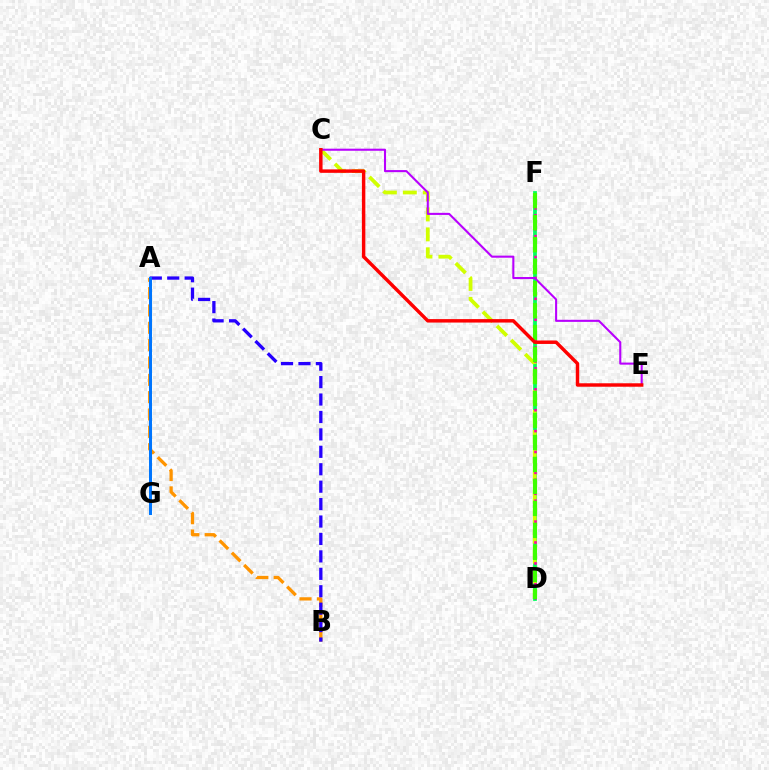{('A', 'B'): [{'color': '#ff9400', 'line_style': 'dashed', 'thickness': 2.36}, {'color': '#2500ff', 'line_style': 'dashed', 'thickness': 2.37}], ('D', 'F'): [{'color': '#00ff5c', 'line_style': 'solid', 'thickness': 2.7}, {'color': '#ff00ac', 'line_style': 'dotted', 'thickness': 1.89}, {'color': '#3dff00', 'line_style': 'dashed', 'thickness': 2.99}], ('C', 'D'): [{'color': '#d1ff00', 'line_style': 'dashed', 'thickness': 2.71}], ('A', 'G'): [{'color': '#00fff6', 'line_style': 'solid', 'thickness': 2.18}, {'color': '#0074ff', 'line_style': 'solid', 'thickness': 2.13}], ('C', 'E'): [{'color': '#b900ff', 'line_style': 'solid', 'thickness': 1.5}, {'color': '#ff0000', 'line_style': 'solid', 'thickness': 2.48}]}